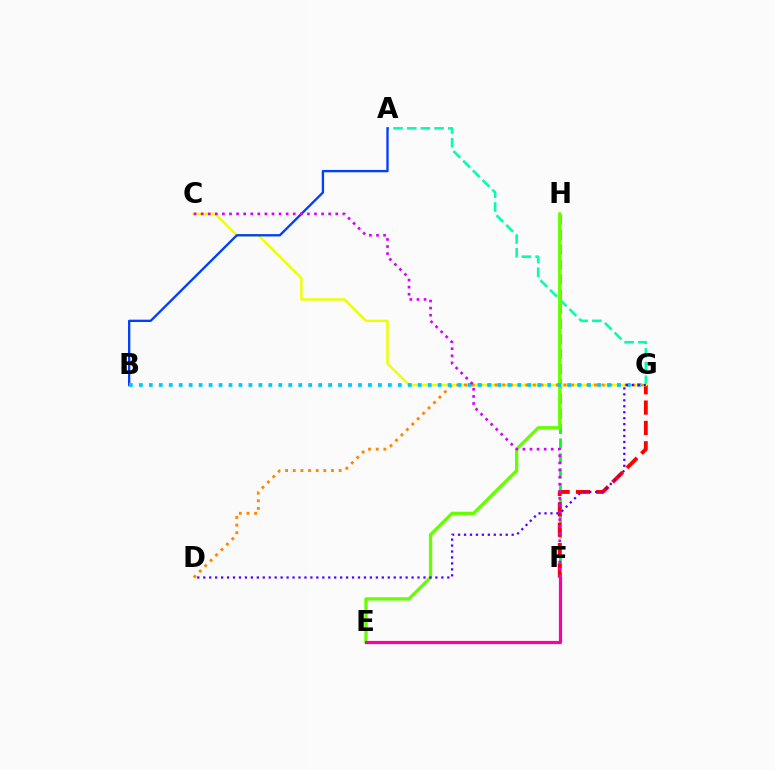{('A', 'G'): [{'color': '#00ffaf', 'line_style': 'dashed', 'thickness': 1.86}], ('F', 'H'): [{'color': '#00ff27', 'line_style': 'dashed', 'thickness': 2.03}], ('F', 'G'): [{'color': '#ff0000', 'line_style': 'dashed', 'thickness': 2.76}], ('C', 'G'): [{'color': '#eeff00', 'line_style': 'solid', 'thickness': 1.76}], ('A', 'B'): [{'color': '#003fff', 'line_style': 'solid', 'thickness': 1.68}], ('D', 'G'): [{'color': '#ff8800', 'line_style': 'dotted', 'thickness': 2.08}, {'color': '#4f00ff', 'line_style': 'dotted', 'thickness': 1.62}], ('E', 'H'): [{'color': '#66ff00', 'line_style': 'solid', 'thickness': 2.37}], ('B', 'G'): [{'color': '#00c7ff', 'line_style': 'dotted', 'thickness': 2.71}], ('C', 'F'): [{'color': '#d600ff', 'line_style': 'dotted', 'thickness': 1.92}], ('E', 'F'): [{'color': '#ff00a0', 'line_style': 'solid', 'thickness': 2.3}]}